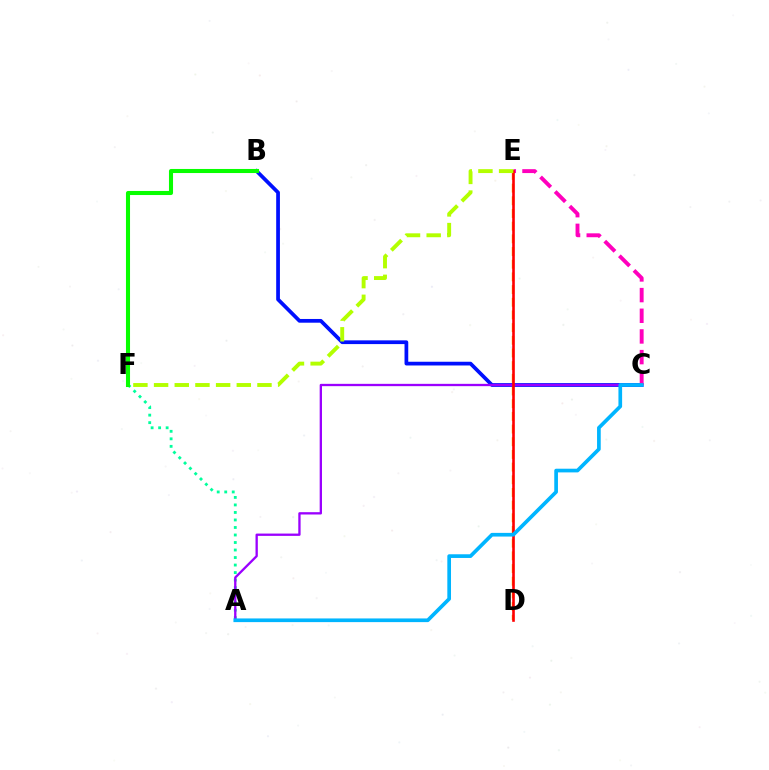{('A', 'F'): [{'color': '#00ff9d', 'line_style': 'dotted', 'thickness': 2.04}], ('B', 'C'): [{'color': '#0010ff', 'line_style': 'solid', 'thickness': 2.69}], ('C', 'E'): [{'color': '#ff00bd', 'line_style': 'dashed', 'thickness': 2.81}], ('A', 'C'): [{'color': '#9b00ff', 'line_style': 'solid', 'thickness': 1.67}, {'color': '#00b5ff', 'line_style': 'solid', 'thickness': 2.65}], ('D', 'E'): [{'color': '#ffa500', 'line_style': 'dashed', 'thickness': 1.72}, {'color': '#ff0000', 'line_style': 'solid', 'thickness': 1.89}], ('B', 'F'): [{'color': '#08ff00', 'line_style': 'solid', 'thickness': 2.93}], ('E', 'F'): [{'color': '#b3ff00', 'line_style': 'dashed', 'thickness': 2.81}]}